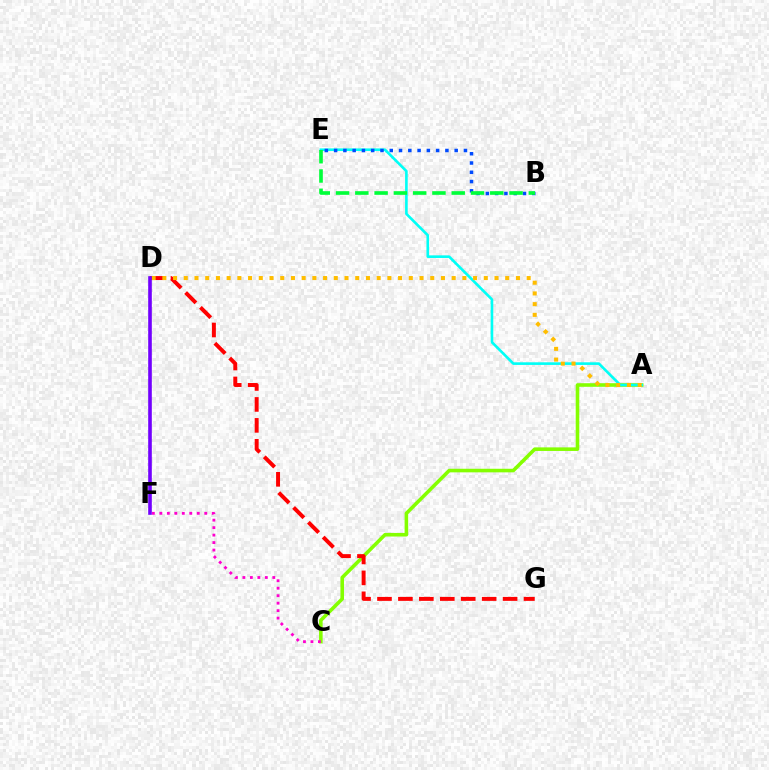{('A', 'C'): [{'color': '#84ff00', 'line_style': 'solid', 'thickness': 2.58}], ('C', 'F'): [{'color': '#ff00cf', 'line_style': 'dotted', 'thickness': 2.03}], ('A', 'E'): [{'color': '#00fff6', 'line_style': 'solid', 'thickness': 1.9}], ('D', 'G'): [{'color': '#ff0000', 'line_style': 'dashed', 'thickness': 2.84}], ('B', 'E'): [{'color': '#004bff', 'line_style': 'dotted', 'thickness': 2.52}, {'color': '#00ff39', 'line_style': 'dashed', 'thickness': 2.62}], ('A', 'D'): [{'color': '#ffbd00', 'line_style': 'dotted', 'thickness': 2.91}], ('D', 'F'): [{'color': '#7200ff', 'line_style': 'solid', 'thickness': 2.6}]}